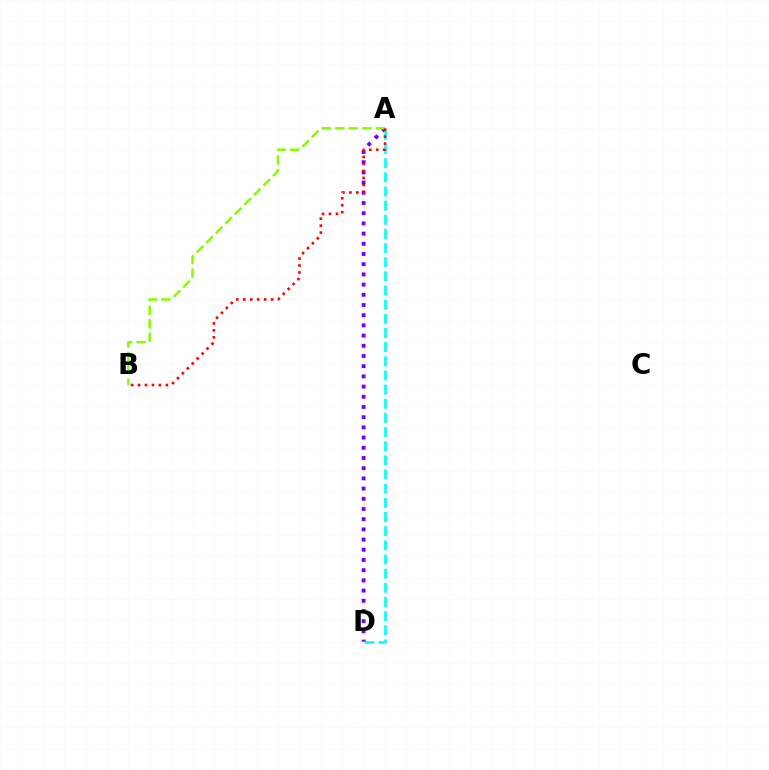{('A', 'D'): [{'color': '#00fff6', 'line_style': 'dashed', 'thickness': 1.92}, {'color': '#7200ff', 'line_style': 'dotted', 'thickness': 2.77}], ('A', 'B'): [{'color': '#84ff00', 'line_style': 'dashed', 'thickness': 1.83}, {'color': '#ff0000', 'line_style': 'dotted', 'thickness': 1.89}]}